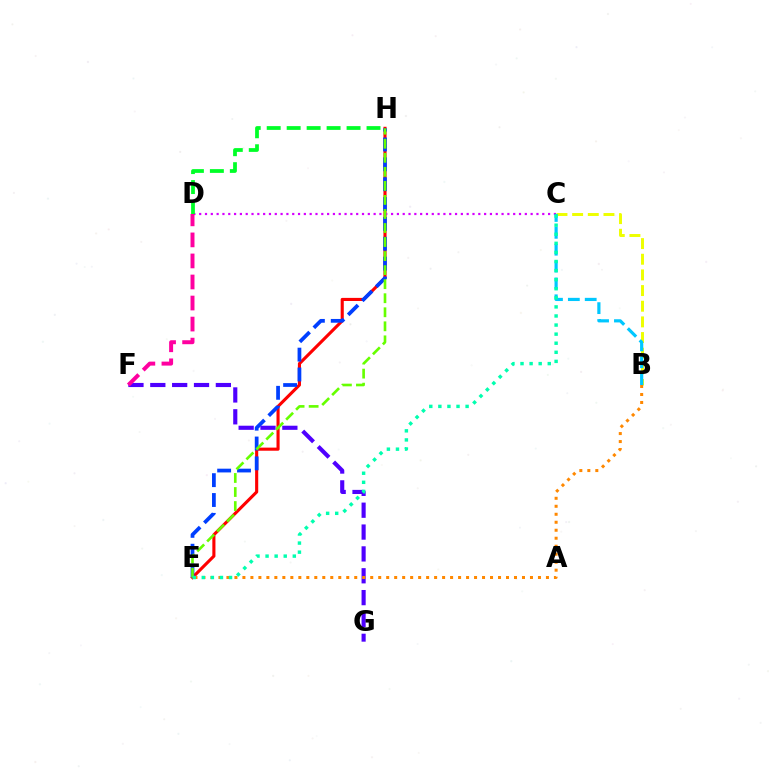{('E', 'H'): [{'color': '#ff0000', 'line_style': 'solid', 'thickness': 2.24}, {'color': '#003fff', 'line_style': 'dashed', 'thickness': 2.7}, {'color': '#66ff00', 'line_style': 'dashed', 'thickness': 1.91}], ('C', 'D'): [{'color': '#d600ff', 'line_style': 'dotted', 'thickness': 1.58}], ('F', 'G'): [{'color': '#4f00ff', 'line_style': 'dashed', 'thickness': 2.97}], ('B', 'C'): [{'color': '#eeff00', 'line_style': 'dashed', 'thickness': 2.13}, {'color': '#00c7ff', 'line_style': 'dashed', 'thickness': 2.29}], ('B', 'E'): [{'color': '#ff8800', 'line_style': 'dotted', 'thickness': 2.17}], ('D', 'F'): [{'color': '#ff00a0', 'line_style': 'dashed', 'thickness': 2.86}], ('C', 'E'): [{'color': '#00ffaf', 'line_style': 'dotted', 'thickness': 2.47}], ('D', 'H'): [{'color': '#00ff27', 'line_style': 'dashed', 'thickness': 2.71}]}